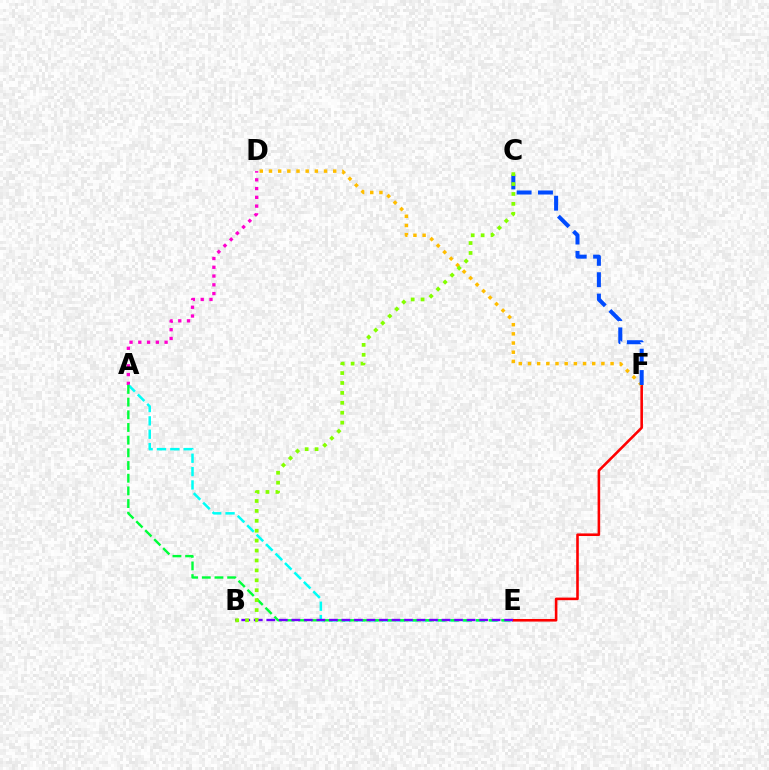{('A', 'D'): [{'color': '#ff00cf', 'line_style': 'dotted', 'thickness': 2.38}], ('A', 'E'): [{'color': '#00fff6', 'line_style': 'dashed', 'thickness': 1.81}, {'color': '#00ff39', 'line_style': 'dashed', 'thickness': 1.72}], ('E', 'F'): [{'color': '#ff0000', 'line_style': 'solid', 'thickness': 1.86}], ('D', 'F'): [{'color': '#ffbd00', 'line_style': 'dotted', 'thickness': 2.49}], ('B', 'E'): [{'color': '#7200ff', 'line_style': 'dashed', 'thickness': 1.7}], ('C', 'F'): [{'color': '#004bff', 'line_style': 'dashed', 'thickness': 2.9}], ('B', 'C'): [{'color': '#84ff00', 'line_style': 'dotted', 'thickness': 2.69}]}